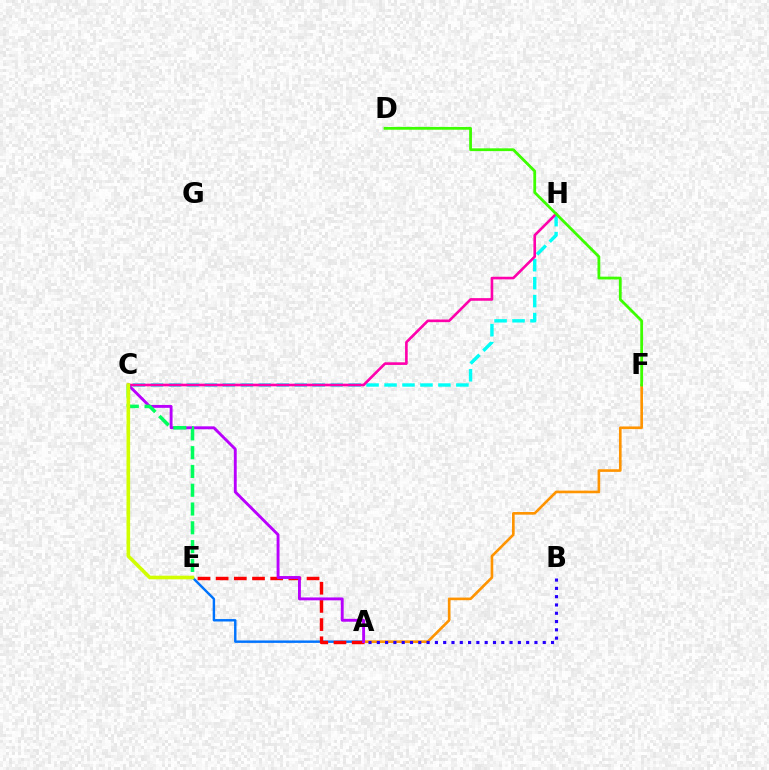{('A', 'E'): [{'color': '#0074ff', 'line_style': 'solid', 'thickness': 1.75}, {'color': '#ff0000', 'line_style': 'dashed', 'thickness': 2.47}], ('A', 'F'): [{'color': '#ff9400', 'line_style': 'solid', 'thickness': 1.9}], ('C', 'H'): [{'color': '#00fff6', 'line_style': 'dashed', 'thickness': 2.44}, {'color': '#ff00ac', 'line_style': 'solid', 'thickness': 1.89}], ('A', 'C'): [{'color': '#b900ff', 'line_style': 'solid', 'thickness': 2.08}], ('A', 'B'): [{'color': '#2500ff', 'line_style': 'dotted', 'thickness': 2.25}], ('D', 'F'): [{'color': '#3dff00', 'line_style': 'solid', 'thickness': 2.01}], ('C', 'E'): [{'color': '#00ff5c', 'line_style': 'dashed', 'thickness': 2.55}, {'color': '#d1ff00', 'line_style': 'solid', 'thickness': 2.61}]}